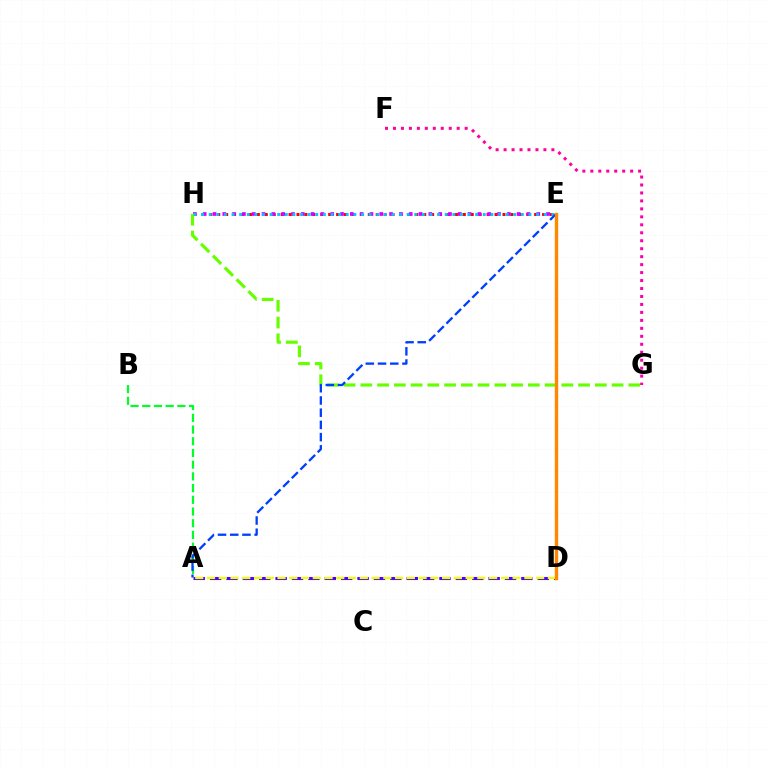{('A', 'D'): [{'color': '#4f00ff', 'line_style': 'dashed', 'thickness': 2.23}, {'color': '#eeff00', 'line_style': 'dashed', 'thickness': 1.6}], ('E', 'H'): [{'color': '#ff0000', 'line_style': 'dotted', 'thickness': 2.15}, {'color': '#d600ff', 'line_style': 'dotted', 'thickness': 2.67}, {'color': '#00c7ff', 'line_style': 'dotted', 'thickness': 2.07}], ('A', 'B'): [{'color': '#00ff27', 'line_style': 'dashed', 'thickness': 1.59}], ('G', 'H'): [{'color': '#66ff00', 'line_style': 'dashed', 'thickness': 2.28}], ('D', 'E'): [{'color': '#00ffaf', 'line_style': 'dotted', 'thickness': 1.5}, {'color': '#ff8800', 'line_style': 'solid', 'thickness': 2.44}], ('A', 'E'): [{'color': '#003fff', 'line_style': 'dashed', 'thickness': 1.66}], ('F', 'G'): [{'color': '#ff00a0', 'line_style': 'dotted', 'thickness': 2.16}]}